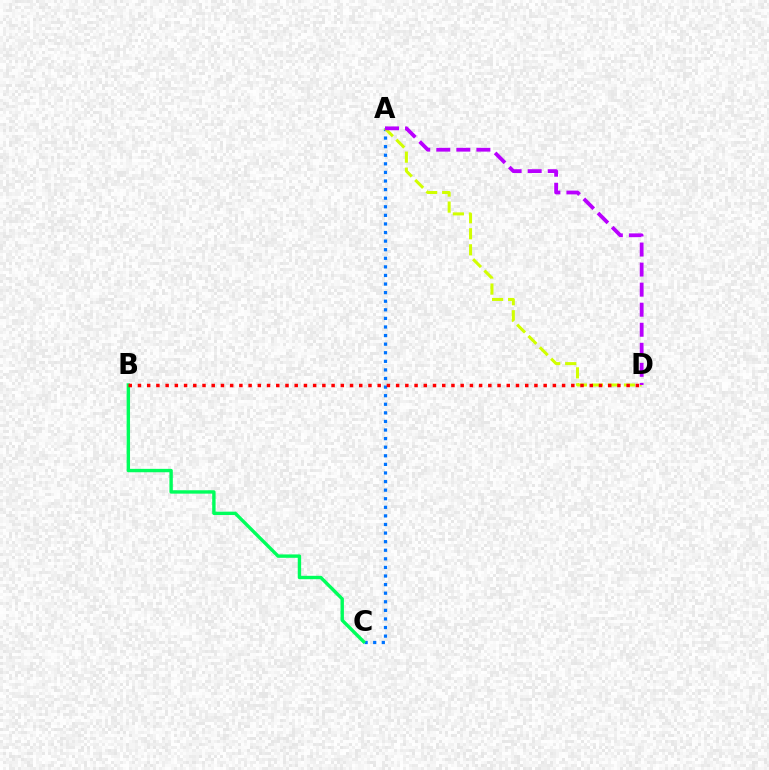{('A', 'C'): [{'color': '#0074ff', 'line_style': 'dotted', 'thickness': 2.33}], ('B', 'C'): [{'color': '#00ff5c', 'line_style': 'solid', 'thickness': 2.44}], ('A', 'D'): [{'color': '#d1ff00', 'line_style': 'dashed', 'thickness': 2.18}, {'color': '#b900ff', 'line_style': 'dashed', 'thickness': 2.72}], ('B', 'D'): [{'color': '#ff0000', 'line_style': 'dotted', 'thickness': 2.51}]}